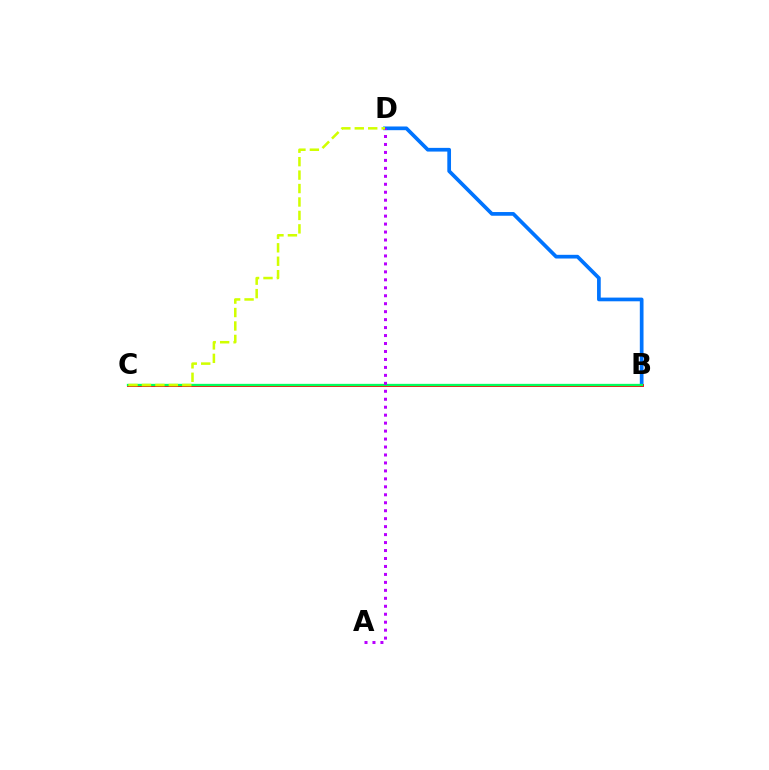{('B', 'D'): [{'color': '#0074ff', 'line_style': 'solid', 'thickness': 2.67}], ('B', 'C'): [{'color': '#ff0000', 'line_style': 'solid', 'thickness': 2.05}, {'color': '#00ff5c', 'line_style': 'solid', 'thickness': 1.66}], ('A', 'D'): [{'color': '#b900ff', 'line_style': 'dotted', 'thickness': 2.16}], ('C', 'D'): [{'color': '#d1ff00', 'line_style': 'dashed', 'thickness': 1.83}]}